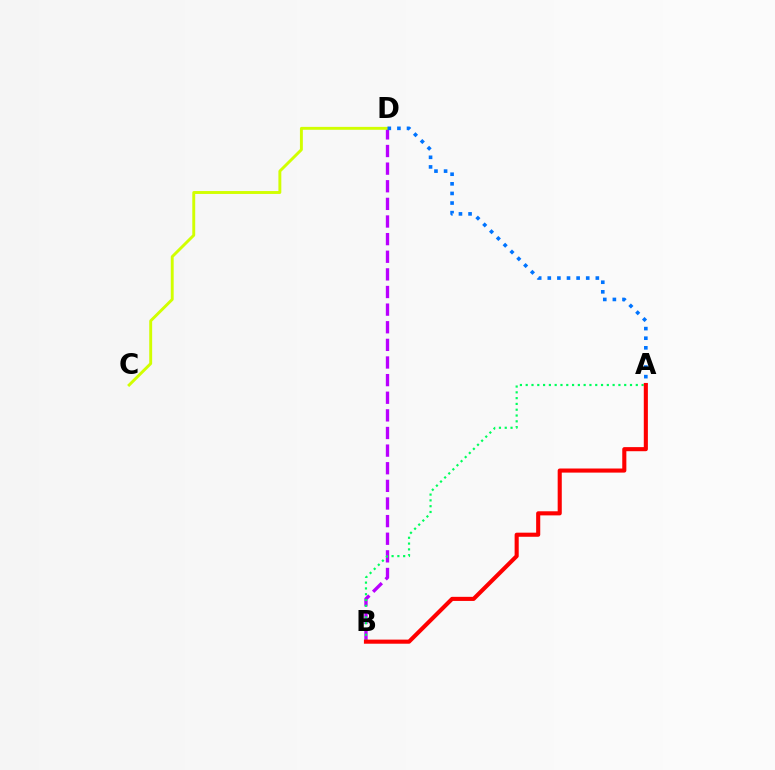{('B', 'D'): [{'color': '#b900ff', 'line_style': 'dashed', 'thickness': 2.39}], ('A', 'B'): [{'color': '#00ff5c', 'line_style': 'dotted', 'thickness': 1.57}, {'color': '#ff0000', 'line_style': 'solid', 'thickness': 2.95}], ('C', 'D'): [{'color': '#d1ff00', 'line_style': 'solid', 'thickness': 2.09}], ('A', 'D'): [{'color': '#0074ff', 'line_style': 'dotted', 'thickness': 2.61}]}